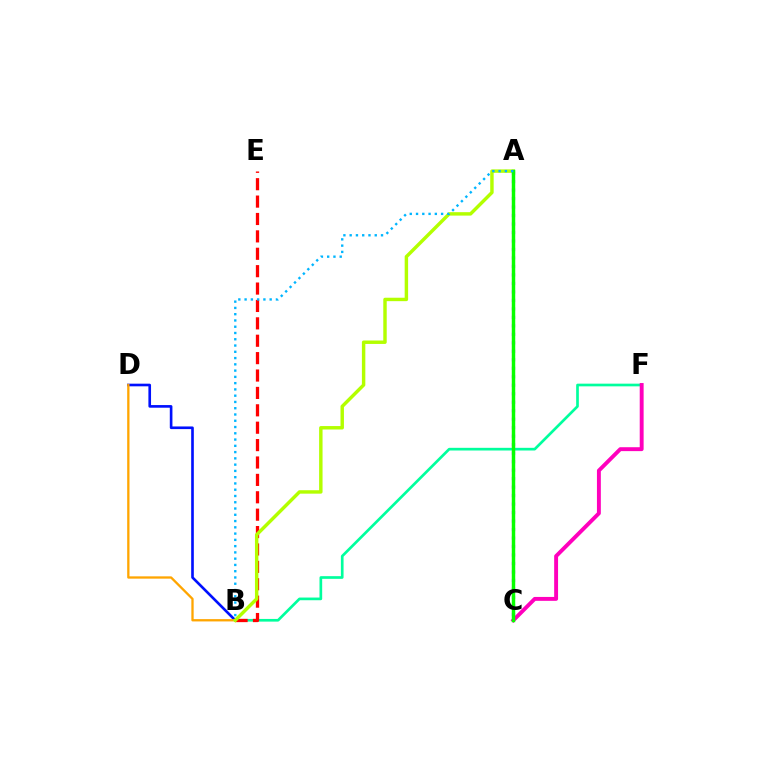{('B', 'F'): [{'color': '#00ff9d', 'line_style': 'solid', 'thickness': 1.93}], ('A', 'C'): [{'color': '#9b00ff', 'line_style': 'dotted', 'thickness': 2.31}, {'color': '#08ff00', 'line_style': 'solid', 'thickness': 2.49}], ('B', 'D'): [{'color': '#0010ff', 'line_style': 'solid', 'thickness': 1.9}, {'color': '#ffa500', 'line_style': 'solid', 'thickness': 1.66}], ('C', 'F'): [{'color': '#ff00bd', 'line_style': 'solid', 'thickness': 2.81}], ('B', 'E'): [{'color': '#ff0000', 'line_style': 'dashed', 'thickness': 2.36}], ('A', 'B'): [{'color': '#b3ff00', 'line_style': 'solid', 'thickness': 2.47}, {'color': '#00b5ff', 'line_style': 'dotted', 'thickness': 1.7}]}